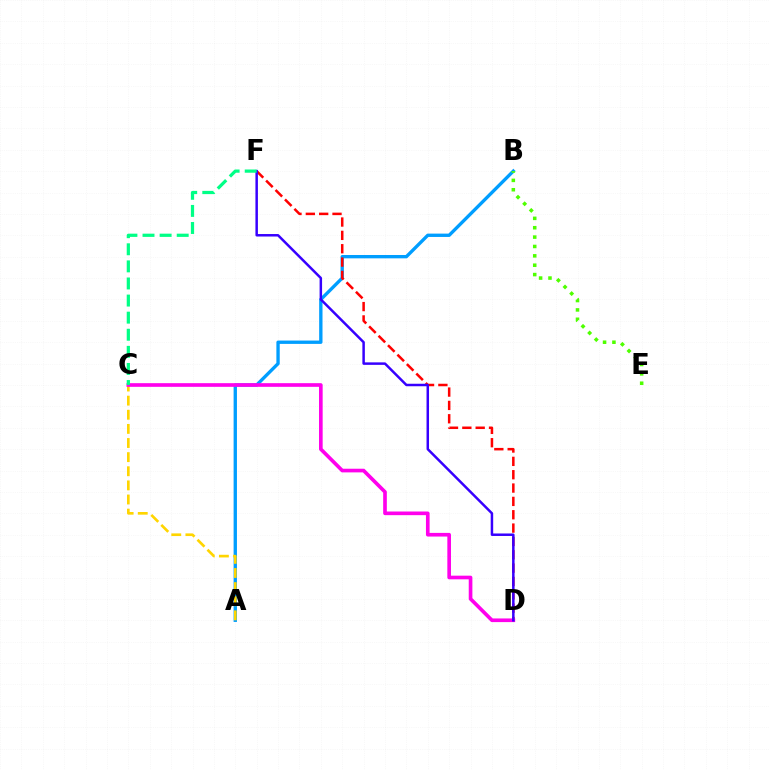{('A', 'B'): [{'color': '#009eff', 'line_style': 'solid', 'thickness': 2.41}], ('A', 'C'): [{'color': '#ffd500', 'line_style': 'dashed', 'thickness': 1.92}], ('D', 'F'): [{'color': '#ff0000', 'line_style': 'dashed', 'thickness': 1.81}, {'color': '#3700ff', 'line_style': 'solid', 'thickness': 1.79}], ('C', 'D'): [{'color': '#ff00ed', 'line_style': 'solid', 'thickness': 2.63}], ('B', 'E'): [{'color': '#4fff00', 'line_style': 'dotted', 'thickness': 2.55}], ('C', 'F'): [{'color': '#00ff86', 'line_style': 'dashed', 'thickness': 2.32}]}